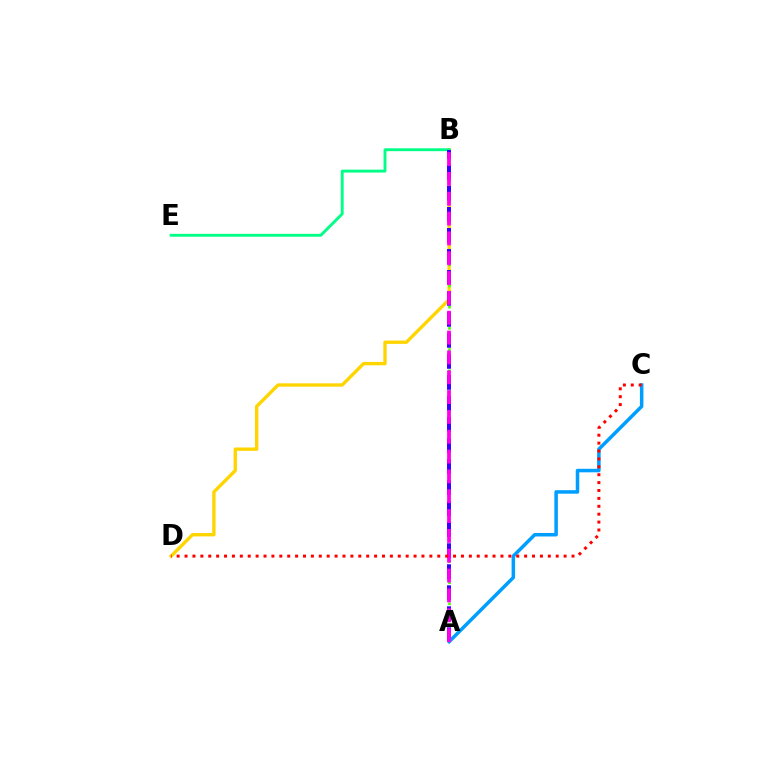{('B', 'D'): [{'color': '#ffd500', 'line_style': 'solid', 'thickness': 2.41}], ('B', 'E'): [{'color': '#00ff86', 'line_style': 'solid', 'thickness': 2.08}], ('A', 'B'): [{'color': '#4fff00', 'line_style': 'dotted', 'thickness': 1.92}, {'color': '#3700ff', 'line_style': 'dashed', 'thickness': 2.86}, {'color': '#ff00ed', 'line_style': 'dashed', 'thickness': 2.69}], ('A', 'C'): [{'color': '#009eff', 'line_style': 'solid', 'thickness': 2.52}], ('C', 'D'): [{'color': '#ff0000', 'line_style': 'dotted', 'thickness': 2.15}]}